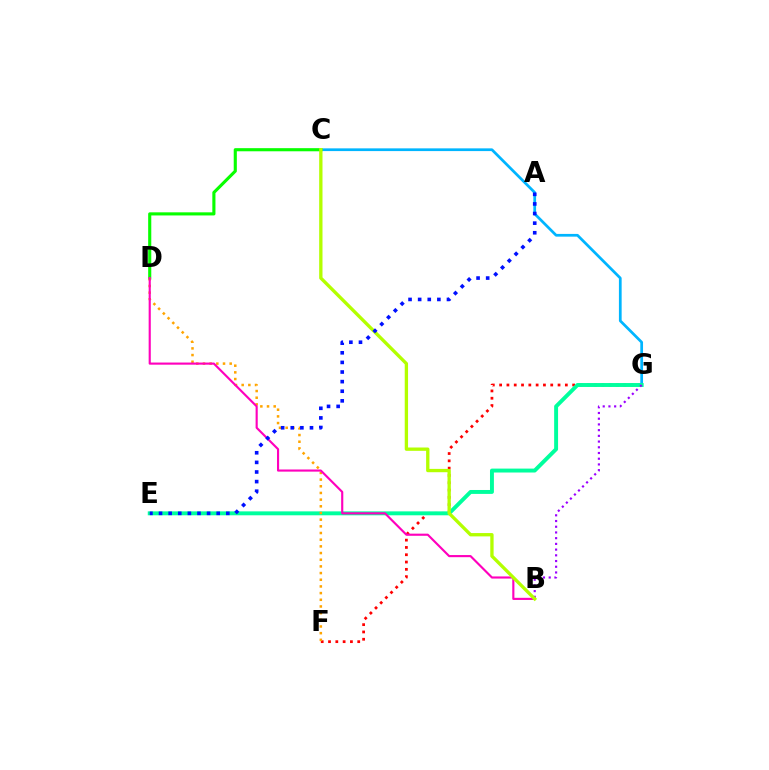{('F', 'G'): [{'color': '#ff0000', 'line_style': 'dotted', 'thickness': 1.98}], ('C', 'G'): [{'color': '#00b5ff', 'line_style': 'solid', 'thickness': 1.97}], ('E', 'G'): [{'color': '#00ff9d', 'line_style': 'solid', 'thickness': 2.82}], ('C', 'D'): [{'color': '#08ff00', 'line_style': 'solid', 'thickness': 2.24}], ('D', 'F'): [{'color': '#ffa500', 'line_style': 'dotted', 'thickness': 1.81}], ('B', 'G'): [{'color': '#9b00ff', 'line_style': 'dotted', 'thickness': 1.55}], ('B', 'D'): [{'color': '#ff00bd', 'line_style': 'solid', 'thickness': 1.54}], ('B', 'C'): [{'color': '#b3ff00', 'line_style': 'solid', 'thickness': 2.39}], ('A', 'E'): [{'color': '#0010ff', 'line_style': 'dotted', 'thickness': 2.61}]}